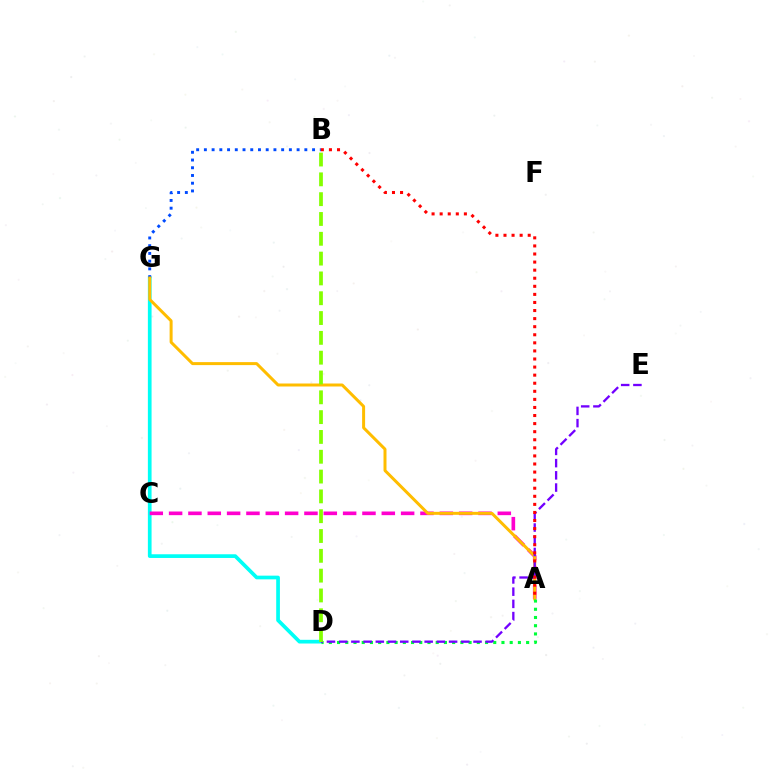{('D', 'G'): [{'color': '#00fff6', 'line_style': 'solid', 'thickness': 2.66}], ('B', 'G'): [{'color': '#004bff', 'line_style': 'dotted', 'thickness': 2.1}], ('A', 'C'): [{'color': '#ff00cf', 'line_style': 'dashed', 'thickness': 2.63}], ('A', 'G'): [{'color': '#ffbd00', 'line_style': 'solid', 'thickness': 2.15}], ('A', 'D'): [{'color': '#00ff39', 'line_style': 'dotted', 'thickness': 2.23}], ('D', 'E'): [{'color': '#7200ff', 'line_style': 'dashed', 'thickness': 1.66}], ('A', 'B'): [{'color': '#ff0000', 'line_style': 'dotted', 'thickness': 2.19}], ('B', 'D'): [{'color': '#84ff00', 'line_style': 'dashed', 'thickness': 2.69}]}